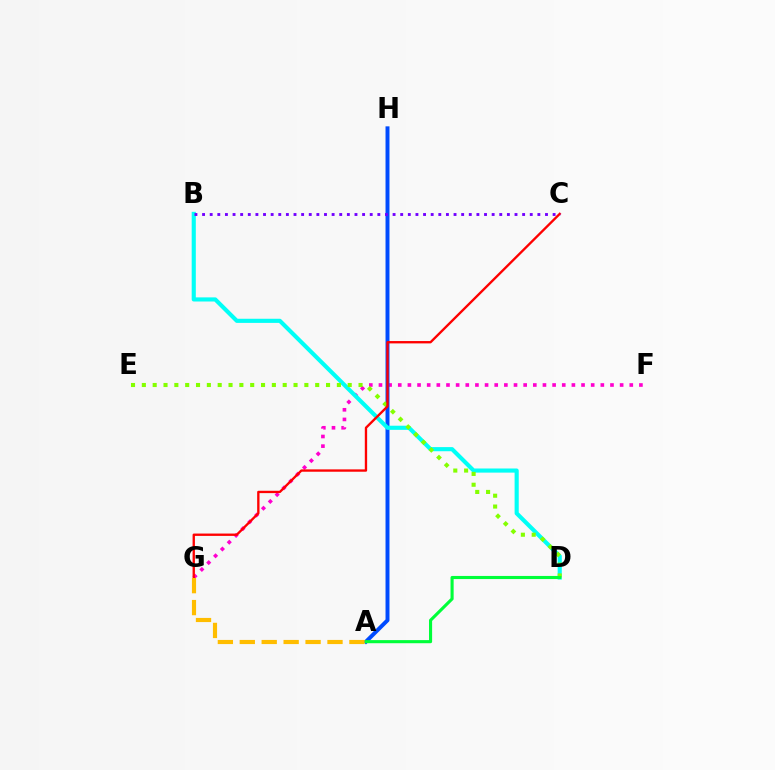{('F', 'G'): [{'color': '#ff00cf', 'line_style': 'dotted', 'thickness': 2.62}], ('A', 'H'): [{'color': '#004bff', 'line_style': 'solid', 'thickness': 2.85}], ('B', 'D'): [{'color': '#00fff6', 'line_style': 'solid', 'thickness': 2.97}], ('D', 'E'): [{'color': '#84ff00', 'line_style': 'dotted', 'thickness': 2.94}], ('C', 'G'): [{'color': '#ff0000', 'line_style': 'solid', 'thickness': 1.69}], ('A', 'D'): [{'color': '#00ff39', 'line_style': 'solid', 'thickness': 2.24}], ('A', 'G'): [{'color': '#ffbd00', 'line_style': 'dashed', 'thickness': 2.98}], ('B', 'C'): [{'color': '#7200ff', 'line_style': 'dotted', 'thickness': 2.07}]}